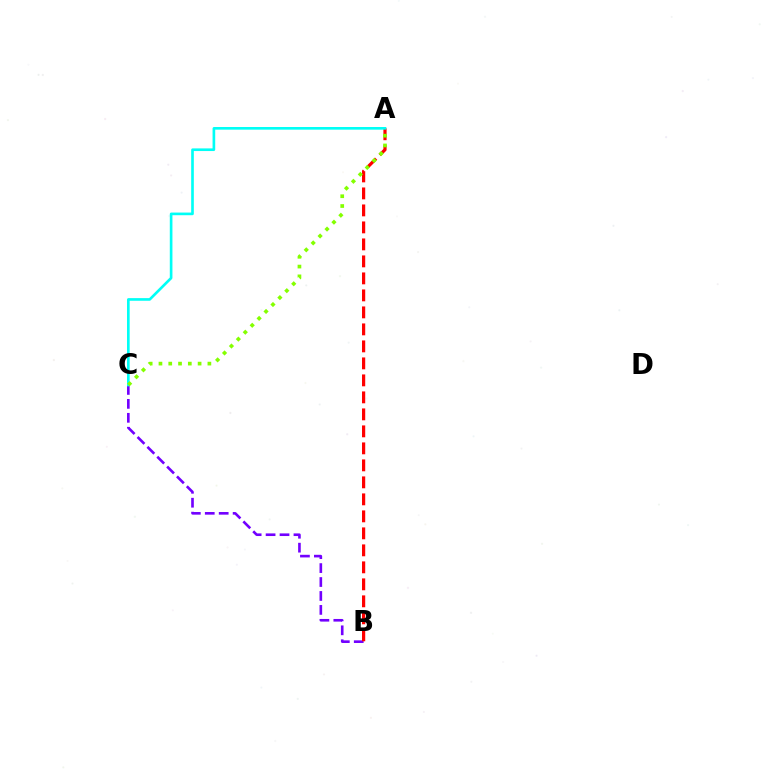{('B', 'C'): [{'color': '#7200ff', 'line_style': 'dashed', 'thickness': 1.89}], ('A', 'B'): [{'color': '#ff0000', 'line_style': 'dashed', 'thickness': 2.31}], ('A', 'C'): [{'color': '#00fff6', 'line_style': 'solid', 'thickness': 1.91}, {'color': '#84ff00', 'line_style': 'dotted', 'thickness': 2.66}]}